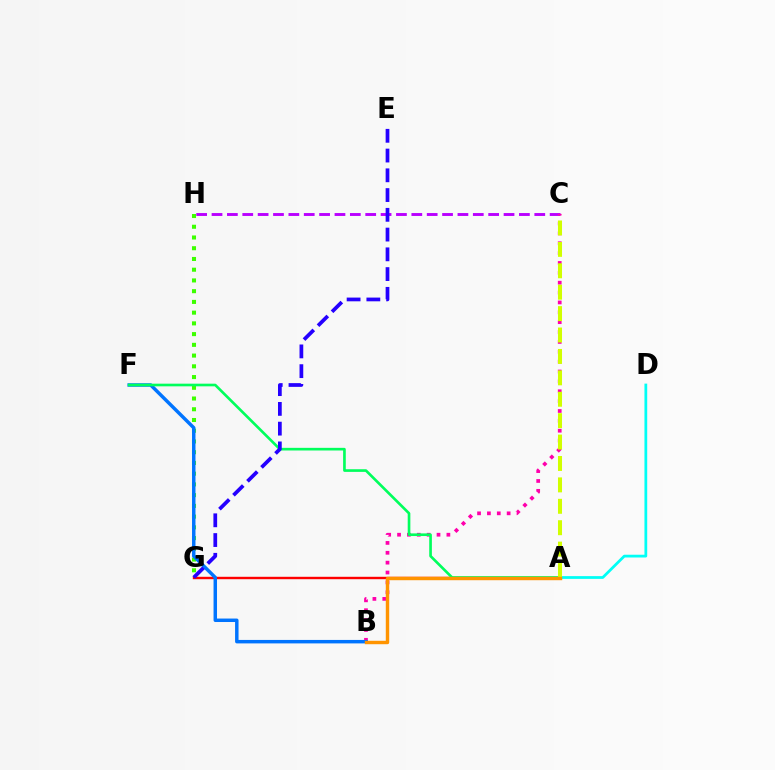{('G', 'H'): [{'color': '#3dff00', 'line_style': 'dotted', 'thickness': 2.92}], ('C', 'H'): [{'color': '#b900ff', 'line_style': 'dashed', 'thickness': 2.09}], ('B', 'C'): [{'color': '#ff00ac', 'line_style': 'dotted', 'thickness': 2.68}], ('A', 'G'): [{'color': '#ff0000', 'line_style': 'solid', 'thickness': 1.73}], ('A', 'D'): [{'color': '#00fff6', 'line_style': 'solid', 'thickness': 1.99}], ('B', 'F'): [{'color': '#0074ff', 'line_style': 'solid', 'thickness': 2.49}], ('A', 'F'): [{'color': '#00ff5c', 'line_style': 'solid', 'thickness': 1.91}], ('A', 'C'): [{'color': '#d1ff00', 'line_style': 'dashed', 'thickness': 2.91}], ('E', 'G'): [{'color': '#2500ff', 'line_style': 'dashed', 'thickness': 2.68}], ('A', 'B'): [{'color': '#ff9400', 'line_style': 'solid', 'thickness': 2.46}]}